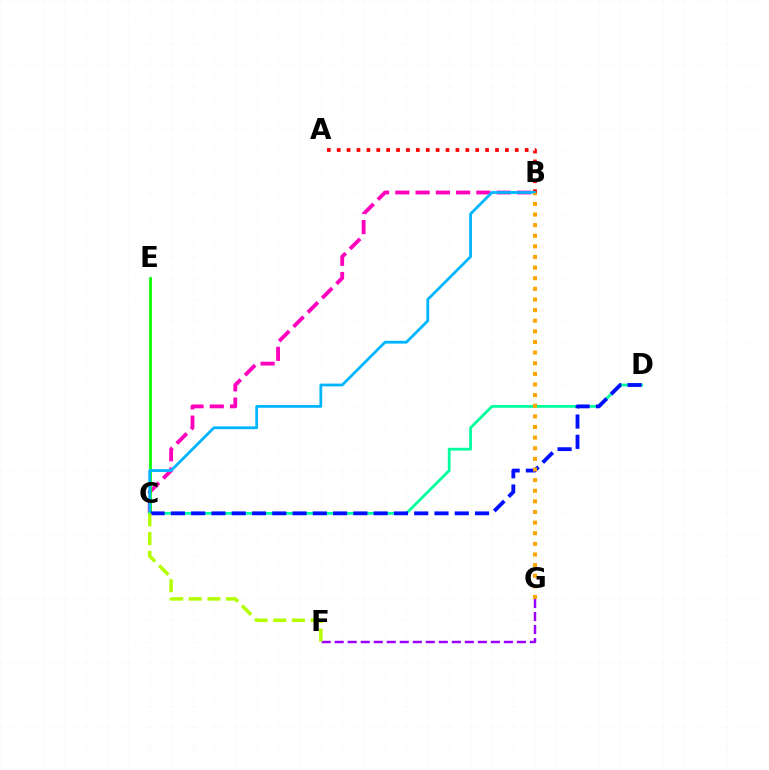{('B', 'C'): [{'color': '#ff00bd', 'line_style': 'dashed', 'thickness': 2.75}, {'color': '#00b5ff', 'line_style': 'solid', 'thickness': 2.01}], ('C', 'E'): [{'color': '#08ff00', 'line_style': 'solid', 'thickness': 1.97}], ('A', 'B'): [{'color': '#ff0000', 'line_style': 'dotted', 'thickness': 2.69}], ('F', 'G'): [{'color': '#9b00ff', 'line_style': 'dashed', 'thickness': 1.77}], ('C', 'D'): [{'color': '#00ff9d', 'line_style': 'solid', 'thickness': 1.99}, {'color': '#0010ff', 'line_style': 'dashed', 'thickness': 2.75}], ('B', 'G'): [{'color': '#ffa500', 'line_style': 'dotted', 'thickness': 2.89}], ('C', 'F'): [{'color': '#b3ff00', 'line_style': 'dashed', 'thickness': 2.54}]}